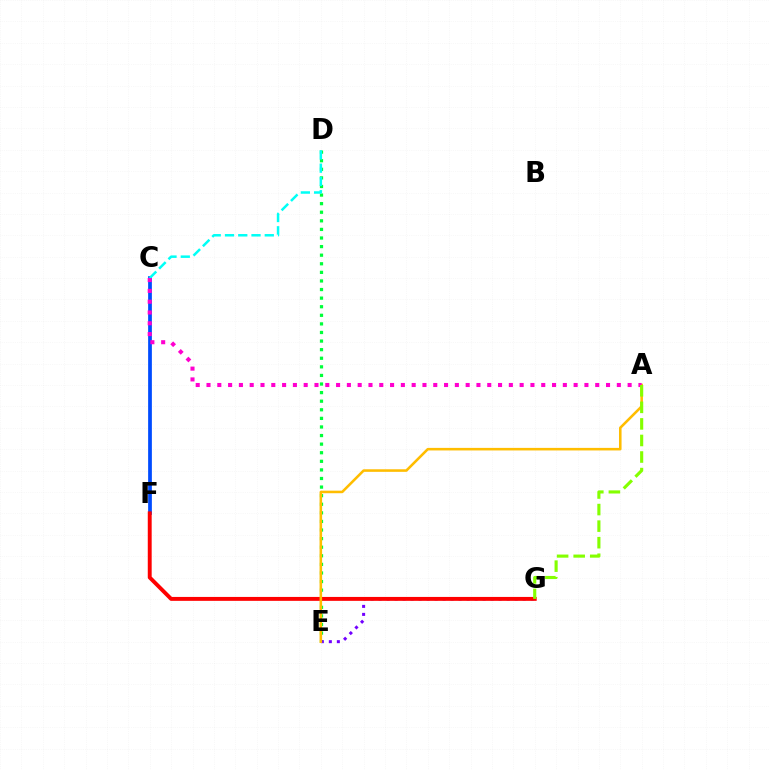{('C', 'F'): [{'color': '#004bff', 'line_style': 'solid', 'thickness': 2.69}], ('D', 'E'): [{'color': '#00ff39', 'line_style': 'dotted', 'thickness': 2.33}], ('E', 'G'): [{'color': '#7200ff', 'line_style': 'dotted', 'thickness': 2.17}], ('C', 'D'): [{'color': '#00fff6', 'line_style': 'dashed', 'thickness': 1.8}], ('F', 'G'): [{'color': '#ff0000', 'line_style': 'solid', 'thickness': 2.81}], ('A', 'E'): [{'color': '#ffbd00', 'line_style': 'solid', 'thickness': 1.84}], ('A', 'C'): [{'color': '#ff00cf', 'line_style': 'dotted', 'thickness': 2.93}], ('A', 'G'): [{'color': '#84ff00', 'line_style': 'dashed', 'thickness': 2.25}]}